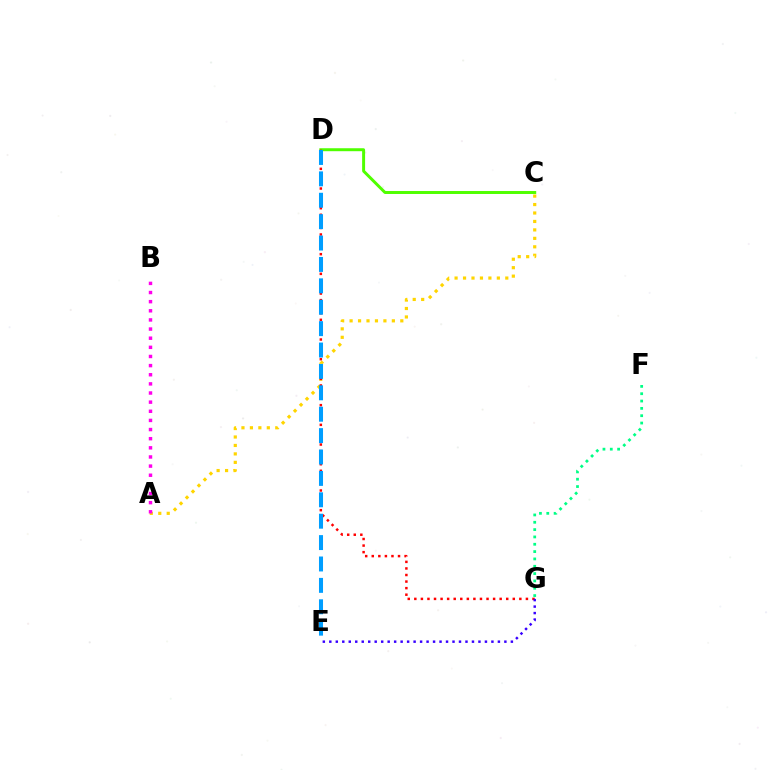{('C', 'D'): [{'color': '#4fff00', 'line_style': 'solid', 'thickness': 2.13}], ('A', 'C'): [{'color': '#ffd500', 'line_style': 'dotted', 'thickness': 2.3}], ('D', 'G'): [{'color': '#ff0000', 'line_style': 'dotted', 'thickness': 1.78}], ('A', 'B'): [{'color': '#ff00ed', 'line_style': 'dotted', 'thickness': 2.48}], ('E', 'G'): [{'color': '#3700ff', 'line_style': 'dotted', 'thickness': 1.76}], ('F', 'G'): [{'color': '#00ff86', 'line_style': 'dotted', 'thickness': 1.99}], ('D', 'E'): [{'color': '#009eff', 'line_style': 'dashed', 'thickness': 2.91}]}